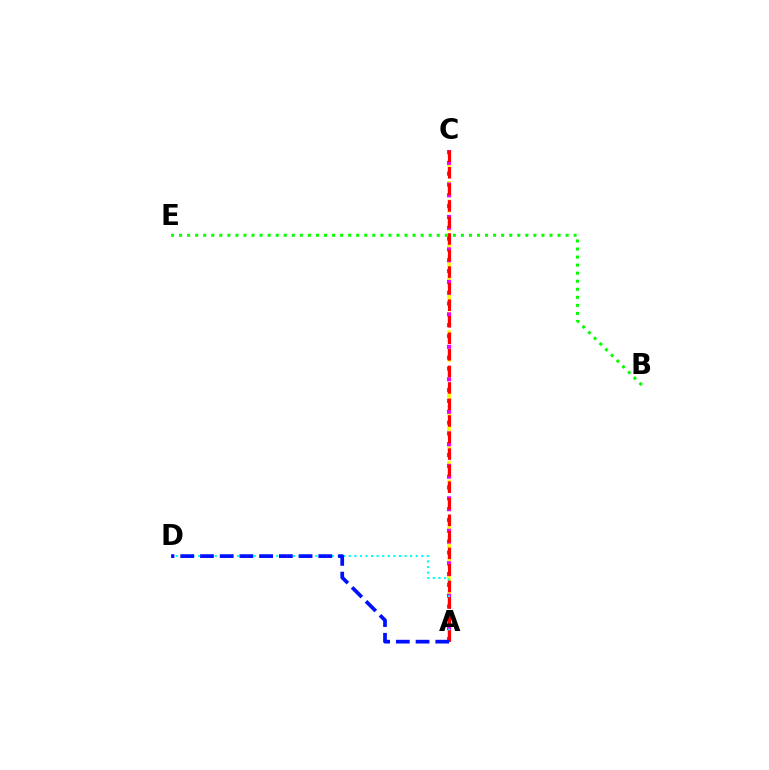{('B', 'E'): [{'color': '#08ff00', 'line_style': 'dotted', 'thickness': 2.19}], ('A', 'C'): [{'color': '#fcf500', 'line_style': 'dashed', 'thickness': 2.54}, {'color': '#ee00ff', 'line_style': 'dotted', 'thickness': 2.94}, {'color': '#ff0000', 'line_style': 'dashed', 'thickness': 2.25}], ('A', 'D'): [{'color': '#00fff6', 'line_style': 'dotted', 'thickness': 1.52}, {'color': '#0010ff', 'line_style': 'dashed', 'thickness': 2.68}]}